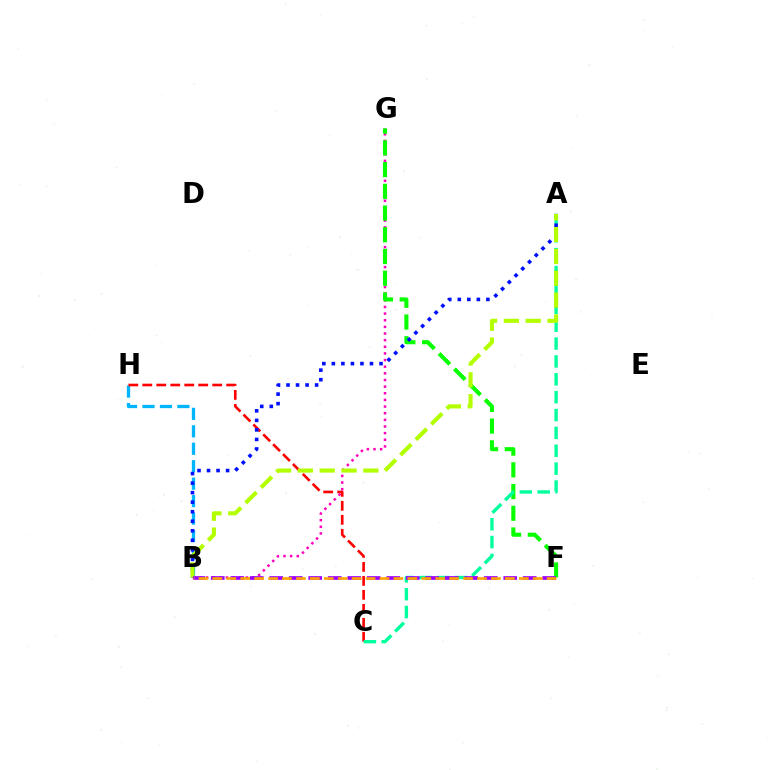{('B', 'G'): [{'color': '#ff00bd', 'line_style': 'dotted', 'thickness': 1.8}], ('B', 'H'): [{'color': '#00b5ff', 'line_style': 'dashed', 'thickness': 2.37}], ('F', 'G'): [{'color': '#08ff00', 'line_style': 'dashed', 'thickness': 2.95}], ('C', 'H'): [{'color': '#ff0000', 'line_style': 'dashed', 'thickness': 1.9}], ('A', 'C'): [{'color': '#00ff9d', 'line_style': 'dashed', 'thickness': 2.43}], ('A', 'B'): [{'color': '#0010ff', 'line_style': 'dotted', 'thickness': 2.59}, {'color': '#b3ff00', 'line_style': 'dashed', 'thickness': 2.97}], ('B', 'F'): [{'color': '#9b00ff', 'line_style': 'dashed', 'thickness': 2.65}, {'color': '#ffa500', 'line_style': 'dashed', 'thickness': 1.89}]}